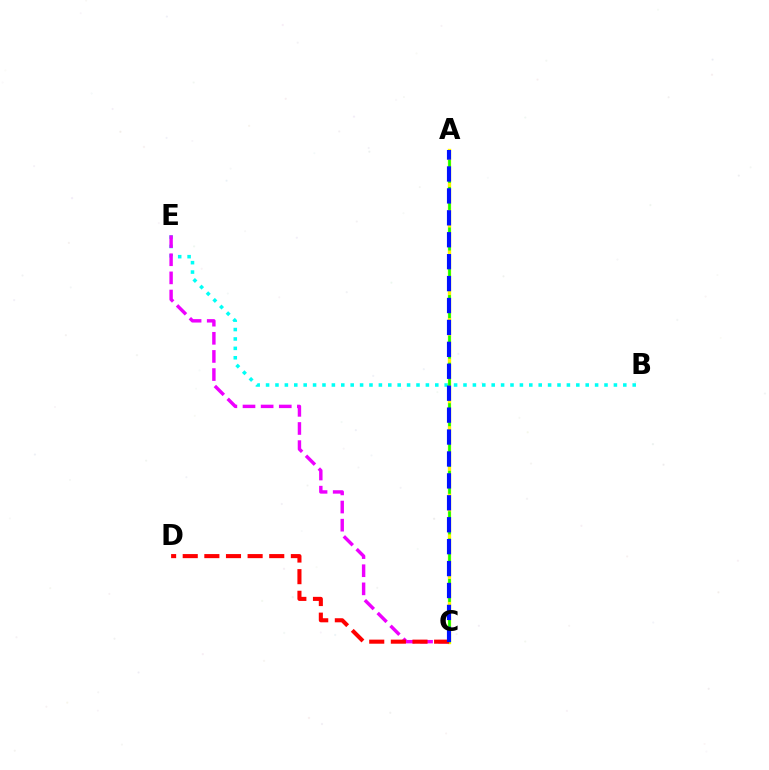{('B', 'E'): [{'color': '#00fff6', 'line_style': 'dotted', 'thickness': 2.55}], ('C', 'E'): [{'color': '#ee00ff', 'line_style': 'dashed', 'thickness': 2.46}], ('A', 'C'): [{'color': '#fcf500', 'line_style': 'solid', 'thickness': 2.41}, {'color': '#08ff00', 'line_style': 'dashed', 'thickness': 1.84}, {'color': '#0010ff', 'line_style': 'dashed', 'thickness': 2.98}], ('C', 'D'): [{'color': '#ff0000', 'line_style': 'dashed', 'thickness': 2.94}]}